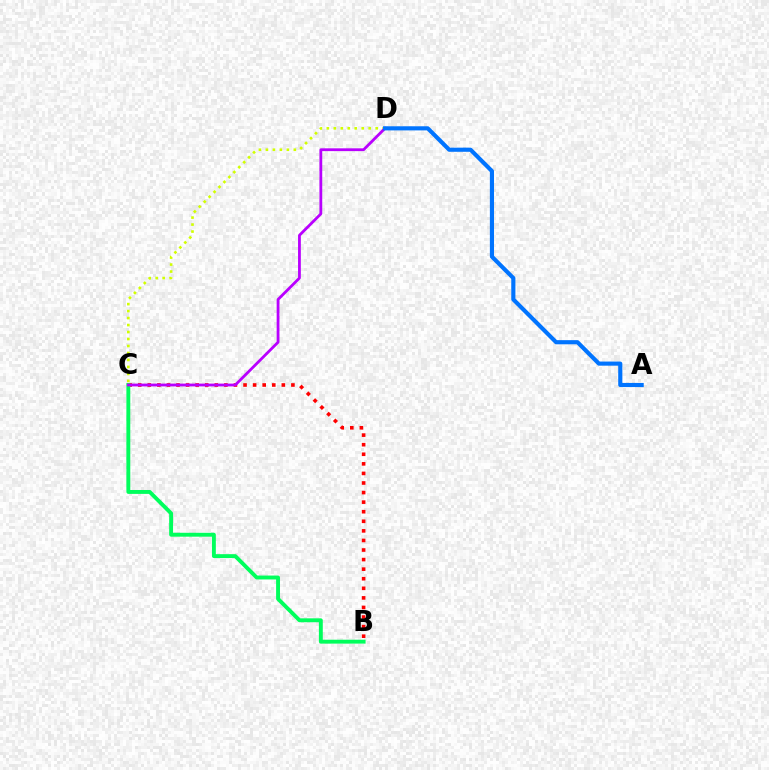{('B', 'C'): [{'color': '#ff0000', 'line_style': 'dotted', 'thickness': 2.6}, {'color': '#00ff5c', 'line_style': 'solid', 'thickness': 2.81}], ('C', 'D'): [{'color': '#d1ff00', 'line_style': 'dotted', 'thickness': 1.9}, {'color': '#b900ff', 'line_style': 'solid', 'thickness': 2.01}], ('A', 'D'): [{'color': '#0074ff', 'line_style': 'solid', 'thickness': 2.98}]}